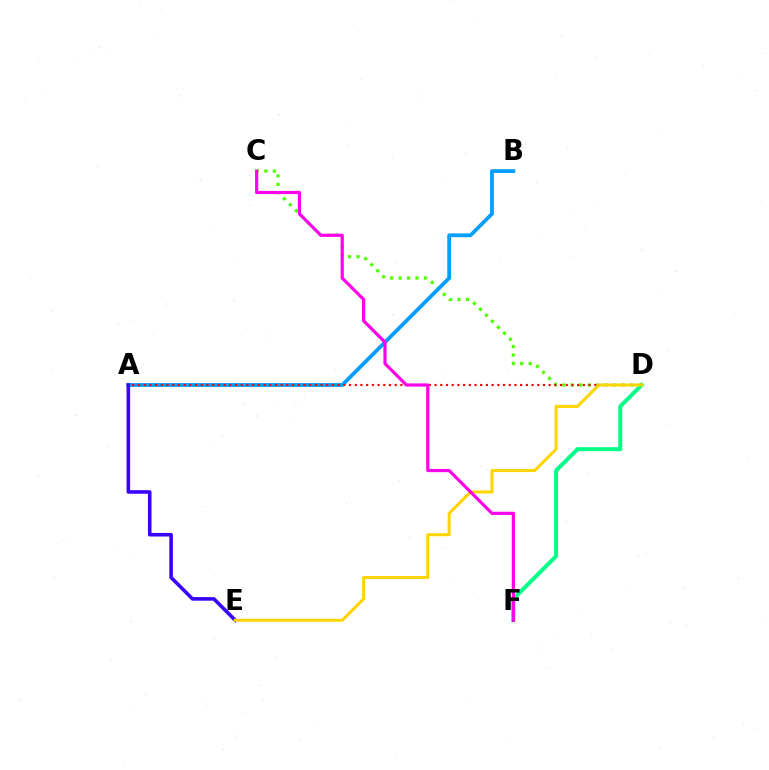{('C', 'D'): [{'color': '#4fff00', 'line_style': 'dotted', 'thickness': 2.3}], ('A', 'B'): [{'color': '#009eff', 'line_style': 'solid', 'thickness': 2.72}], ('A', 'D'): [{'color': '#ff0000', 'line_style': 'dotted', 'thickness': 1.55}], ('A', 'E'): [{'color': '#3700ff', 'line_style': 'solid', 'thickness': 2.58}], ('D', 'F'): [{'color': '#00ff86', 'line_style': 'solid', 'thickness': 2.87}], ('D', 'E'): [{'color': '#ffd500', 'line_style': 'solid', 'thickness': 2.18}], ('C', 'F'): [{'color': '#ff00ed', 'line_style': 'solid', 'thickness': 2.3}]}